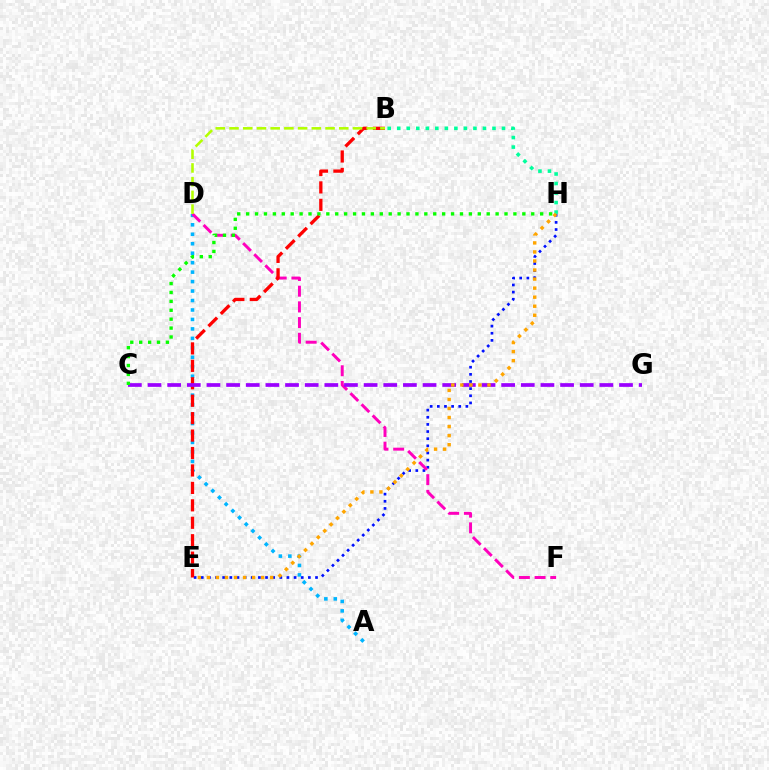{('E', 'H'): [{'color': '#0010ff', 'line_style': 'dotted', 'thickness': 1.94}, {'color': '#ffa500', 'line_style': 'dotted', 'thickness': 2.46}], ('A', 'D'): [{'color': '#00b5ff', 'line_style': 'dotted', 'thickness': 2.57}], ('D', 'F'): [{'color': '#ff00bd', 'line_style': 'dashed', 'thickness': 2.13}], ('B', 'E'): [{'color': '#ff0000', 'line_style': 'dashed', 'thickness': 2.37}], ('C', 'G'): [{'color': '#9b00ff', 'line_style': 'dashed', 'thickness': 2.67}], ('C', 'H'): [{'color': '#08ff00', 'line_style': 'dotted', 'thickness': 2.42}], ('B', 'H'): [{'color': '#00ff9d', 'line_style': 'dotted', 'thickness': 2.59}], ('B', 'D'): [{'color': '#b3ff00', 'line_style': 'dashed', 'thickness': 1.86}]}